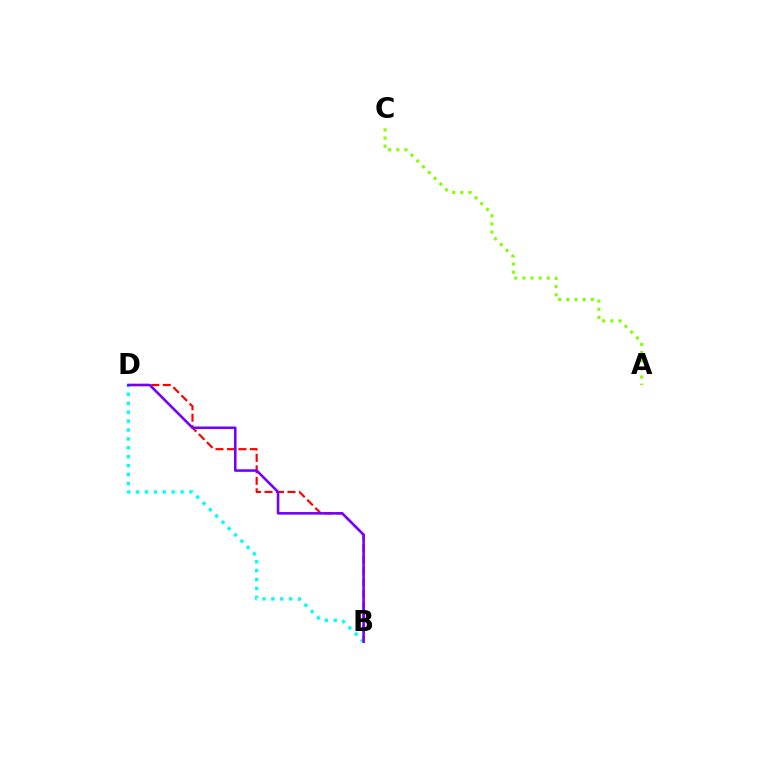{('B', 'D'): [{'color': '#ff0000', 'line_style': 'dashed', 'thickness': 1.56}, {'color': '#00fff6', 'line_style': 'dotted', 'thickness': 2.42}, {'color': '#7200ff', 'line_style': 'solid', 'thickness': 1.85}], ('A', 'C'): [{'color': '#84ff00', 'line_style': 'dotted', 'thickness': 2.22}]}